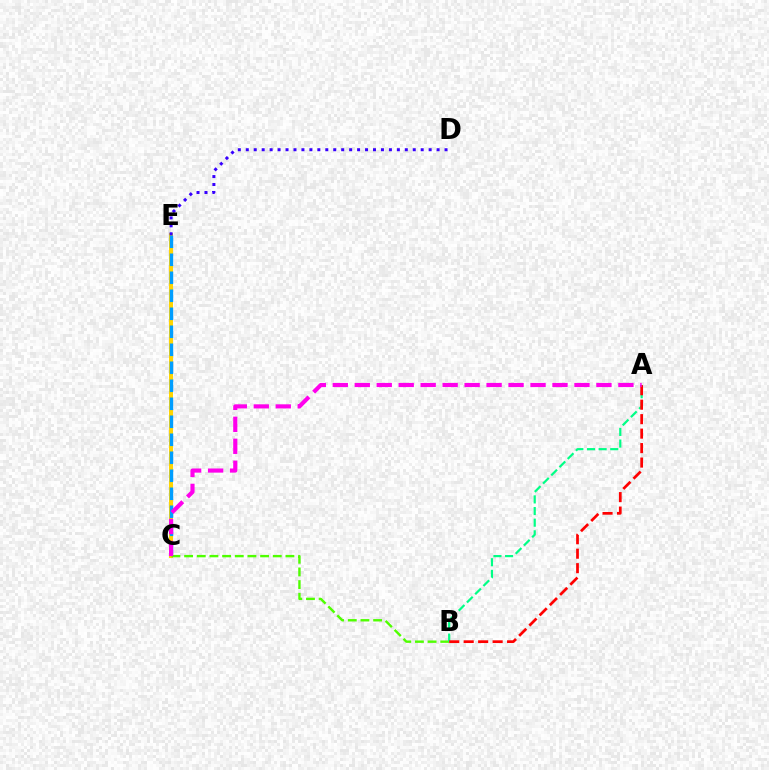{('C', 'E'): [{'color': '#ffd500', 'line_style': 'solid', 'thickness': 2.88}, {'color': '#009eff', 'line_style': 'dashed', 'thickness': 2.45}], ('D', 'E'): [{'color': '#3700ff', 'line_style': 'dotted', 'thickness': 2.16}], ('B', 'C'): [{'color': '#4fff00', 'line_style': 'dashed', 'thickness': 1.72}], ('A', 'B'): [{'color': '#00ff86', 'line_style': 'dashed', 'thickness': 1.58}, {'color': '#ff0000', 'line_style': 'dashed', 'thickness': 1.97}], ('A', 'C'): [{'color': '#ff00ed', 'line_style': 'dashed', 'thickness': 2.98}]}